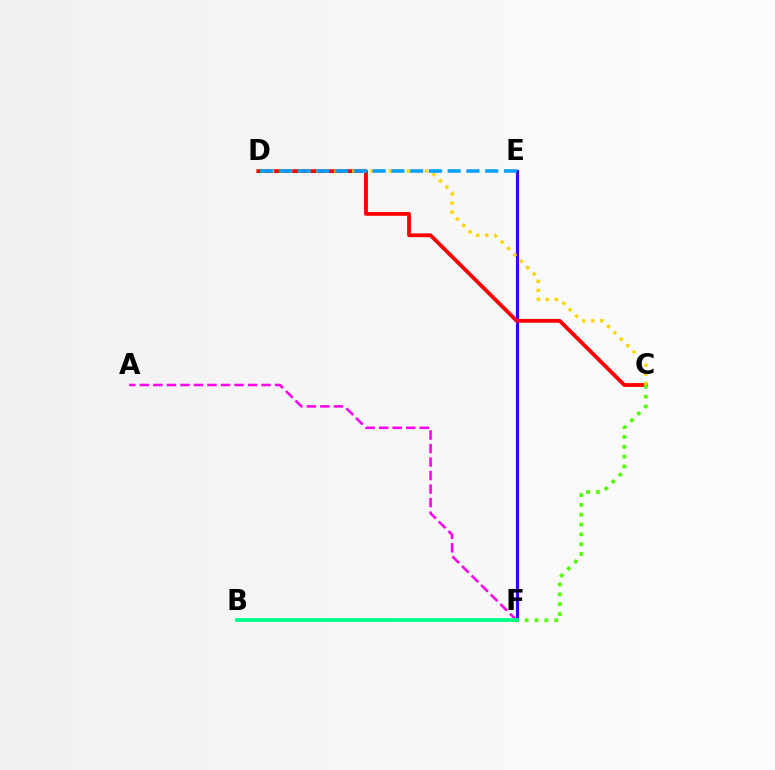{('E', 'F'): [{'color': '#3700ff', 'line_style': 'solid', 'thickness': 2.26}], ('A', 'F'): [{'color': '#ff00ed', 'line_style': 'dashed', 'thickness': 1.84}], ('C', 'D'): [{'color': '#ff0000', 'line_style': 'solid', 'thickness': 2.74}, {'color': '#ffd500', 'line_style': 'dotted', 'thickness': 2.46}], ('C', 'F'): [{'color': '#4fff00', 'line_style': 'dotted', 'thickness': 2.67}], ('D', 'E'): [{'color': '#009eff', 'line_style': 'dashed', 'thickness': 2.55}], ('B', 'F'): [{'color': '#00ff86', 'line_style': 'solid', 'thickness': 2.72}]}